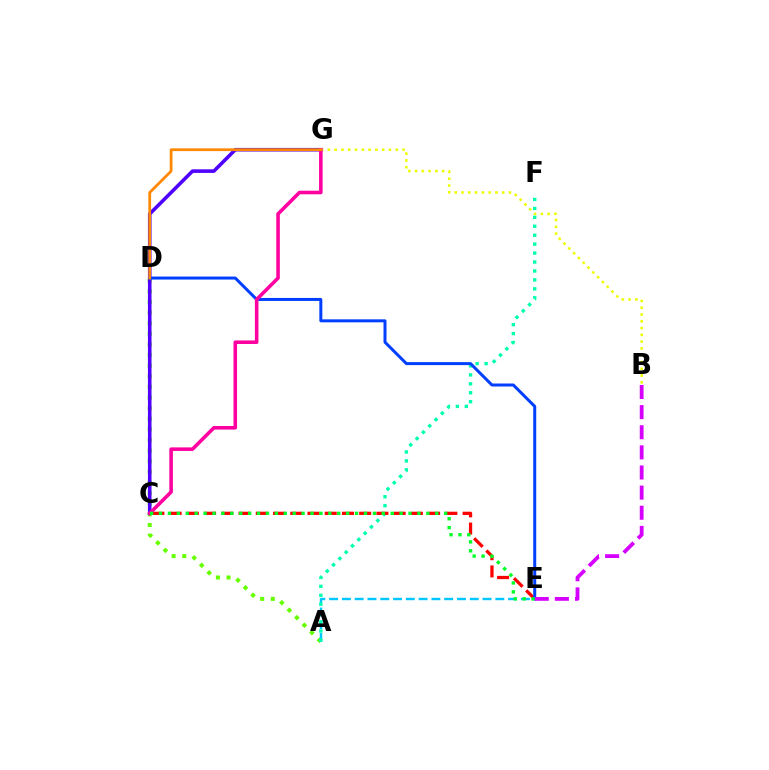{('A', 'D'): [{'color': '#66ff00', 'line_style': 'dotted', 'thickness': 2.89}], ('A', 'E'): [{'color': '#00c7ff', 'line_style': 'dashed', 'thickness': 1.74}], ('C', 'G'): [{'color': '#4f00ff', 'line_style': 'solid', 'thickness': 2.58}, {'color': '#ff00a0', 'line_style': 'solid', 'thickness': 2.57}], ('A', 'F'): [{'color': '#00ffaf', 'line_style': 'dotted', 'thickness': 2.43}], ('C', 'E'): [{'color': '#ff0000', 'line_style': 'dashed', 'thickness': 2.34}, {'color': '#00ff27', 'line_style': 'dotted', 'thickness': 2.42}], ('D', 'E'): [{'color': '#003fff', 'line_style': 'solid', 'thickness': 2.16}], ('B', 'E'): [{'color': '#d600ff', 'line_style': 'dashed', 'thickness': 2.73}], ('B', 'G'): [{'color': '#eeff00', 'line_style': 'dotted', 'thickness': 1.84}], ('D', 'G'): [{'color': '#ff8800', 'line_style': 'solid', 'thickness': 1.98}]}